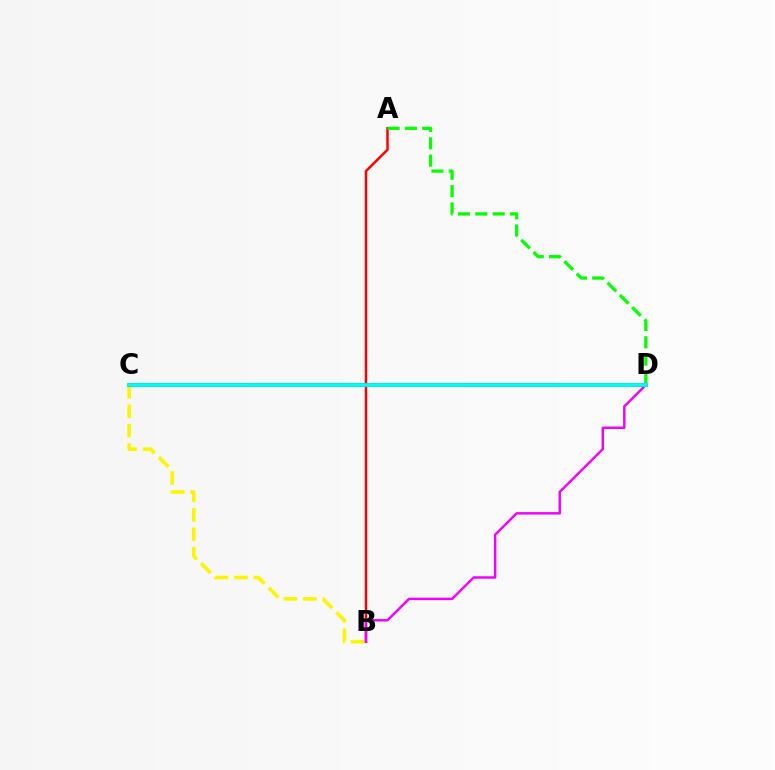{('A', 'B'): [{'color': '#ff0000', 'line_style': 'solid', 'thickness': 1.79}], ('B', 'C'): [{'color': '#fcf500', 'line_style': 'dashed', 'thickness': 2.64}], ('C', 'D'): [{'color': '#0010ff', 'line_style': 'solid', 'thickness': 2.52}, {'color': '#00fff6', 'line_style': 'solid', 'thickness': 2.68}], ('A', 'D'): [{'color': '#08ff00', 'line_style': 'dashed', 'thickness': 2.35}], ('B', 'D'): [{'color': '#ee00ff', 'line_style': 'solid', 'thickness': 1.76}]}